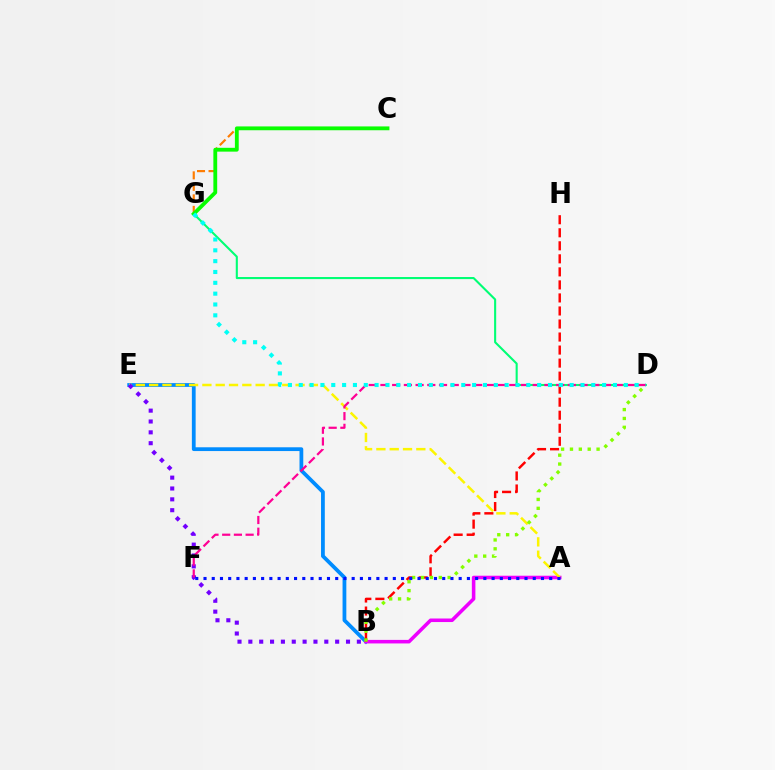{('C', 'G'): [{'color': '#ff7c00', 'line_style': 'dashed', 'thickness': 1.56}, {'color': '#08ff00', 'line_style': 'solid', 'thickness': 2.75}], ('B', 'E'): [{'color': '#008cff', 'line_style': 'solid', 'thickness': 2.72}, {'color': '#7200ff', 'line_style': 'dotted', 'thickness': 2.95}], ('A', 'B'): [{'color': '#ee00ff', 'line_style': 'solid', 'thickness': 2.55}], ('B', 'H'): [{'color': '#ff0000', 'line_style': 'dashed', 'thickness': 1.77}], ('A', 'E'): [{'color': '#fcf500', 'line_style': 'dashed', 'thickness': 1.81}], ('D', 'G'): [{'color': '#00ff74', 'line_style': 'solid', 'thickness': 1.51}, {'color': '#00fff6', 'line_style': 'dotted', 'thickness': 2.94}], ('B', 'D'): [{'color': '#84ff00', 'line_style': 'dotted', 'thickness': 2.41}], ('D', 'F'): [{'color': '#ff0094', 'line_style': 'dashed', 'thickness': 1.59}], ('A', 'F'): [{'color': '#0010ff', 'line_style': 'dotted', 'thickness': 2.24}]}